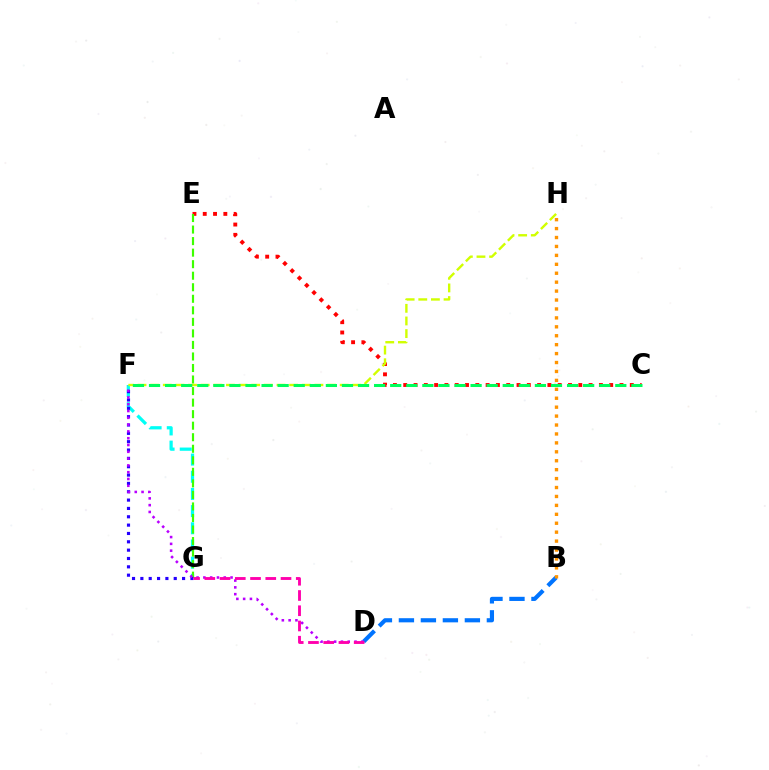{('C', 'E'): [{'color': '#ff0000', 'line_style': 'dotted', 'thickness': 2.8}], ('F', 'G'): [{'color': '#00fff6', 'line_style': 'dashed', 'thickness': 2.33}, {'color': '#2500ff', 'line_style': 'dotted', 'thickness': 2.27}], ('E', 'G'): [{'color': '#3dff00', 'line_style': 'dashed', 'thickness': 1.57}], ('B', 'D'): [{'color': '#0074ff', 'line_style': 'dashed', 'thickness': 2.99}], ('D', 'F'): [{'color': '#b900ff', 'line_style': 'dotted', 'thickness': 1.85}], ('F', 'H'): [{'color': '#d1ff00', 'line_style': 'dashed', 'thickness': 1.72}], ('D', 'G'): [{'color': '#ff00ac', 'line_style': 'dashed', 'thickness': 2.07}], ('C', 'F'): [{'color': '#00ff5c', 'line_style': 'dashed', 'thickness': 2.18}], ('B', 'H'): [{'color': '#ff9400', 'line_style': 'dotted', 'thickness': 2.43}]}